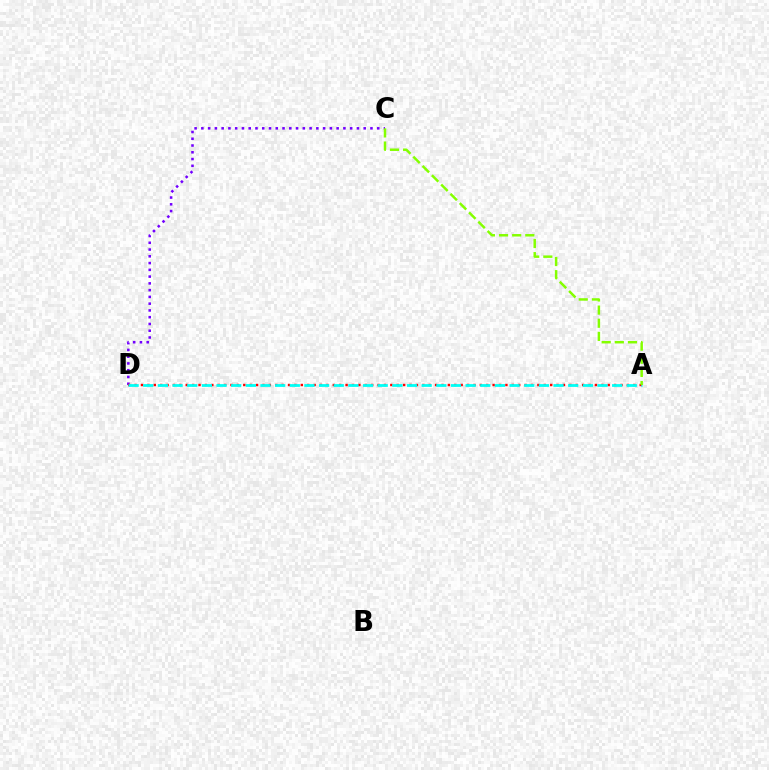{('C', 'D'): [{'color': '#7200ff', 'line_style': 'dotted', 'thickness': 1.84}], ('A', 'D'): [{'color': '#ff0000', 'line_style': 'dotted', 'thickness': 1.74}, {'color': '#00fff6', 'line_style': 'dashed', 'thickness': 1.99}], ('A', 'C'): [{'color': '#84ff00', 'line_style': 'dashed', 'thickness': 1.78}]}